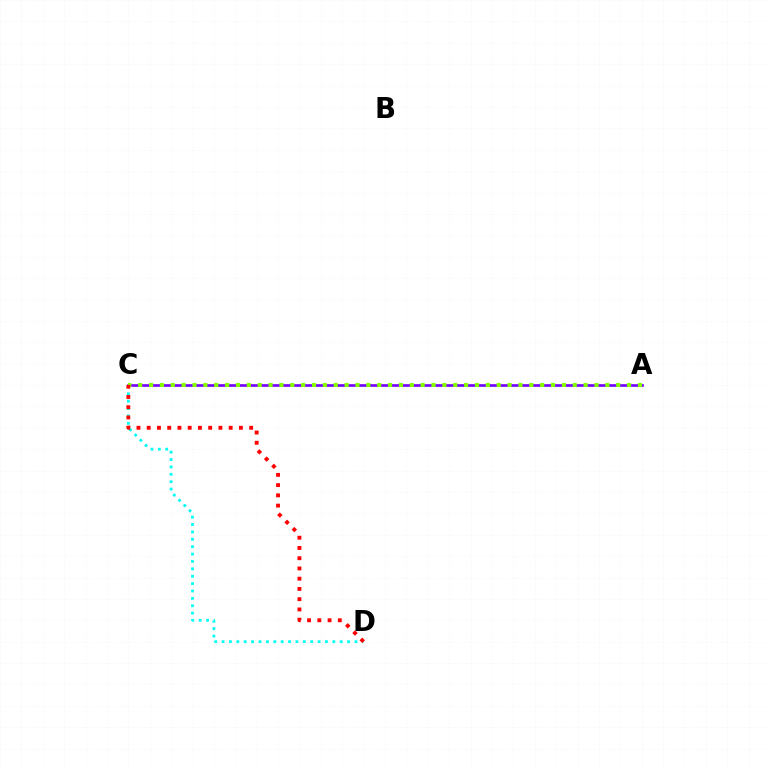{('A', 'C'): [{'color': '#7200ff', 'line_style': 'solid', 'thickness': 1.91}, {'color': '#84ff00', 'line_style': 'dotted', 'thickness': 2.95}], ('C', 'D'): [{'color': '#00fff6', 'line_style': 'dotted', 'thickness': 2.01}, {'color': '#ff0000', 'line_style': 'dotted', 'thickness': 2.78}]}